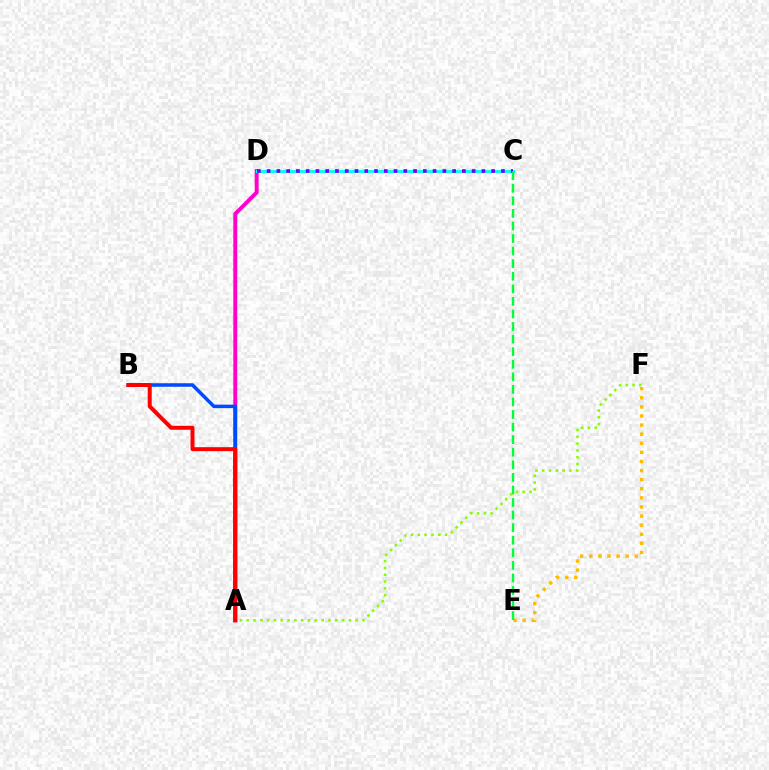{('A', 'D'): [{'color': '#ff00cf', 'line_style': 'solid', 'thickness': 2.84}], ('C', 'D'): [{'color': '#00fff6', 'line_style': 'solid', 'thickness': 2.11}, {'color': '#7200ff', 'line_style': 'dotted', 'thickness': 2.65}], ('E', 'F'): [{'color': '#ffbd00', 'line_style': 'dotted', 'thickness': 2.47}], ('A', 'B'): [{'color': '#004bff', 'line_style': 'solid', 'thickness': 2.53}, {'color': '#ff0000', 'line_style': 'solid', 'thickness': 2.86}], ('C', 'E'): [{'color': '#00ff39', 'line_style': 'dashed', 'thickness': 1.71}], ('A', 'F'): [{'color': '#84ff00', 'line_style': 'dotted', 'thickness': 1.85}]}